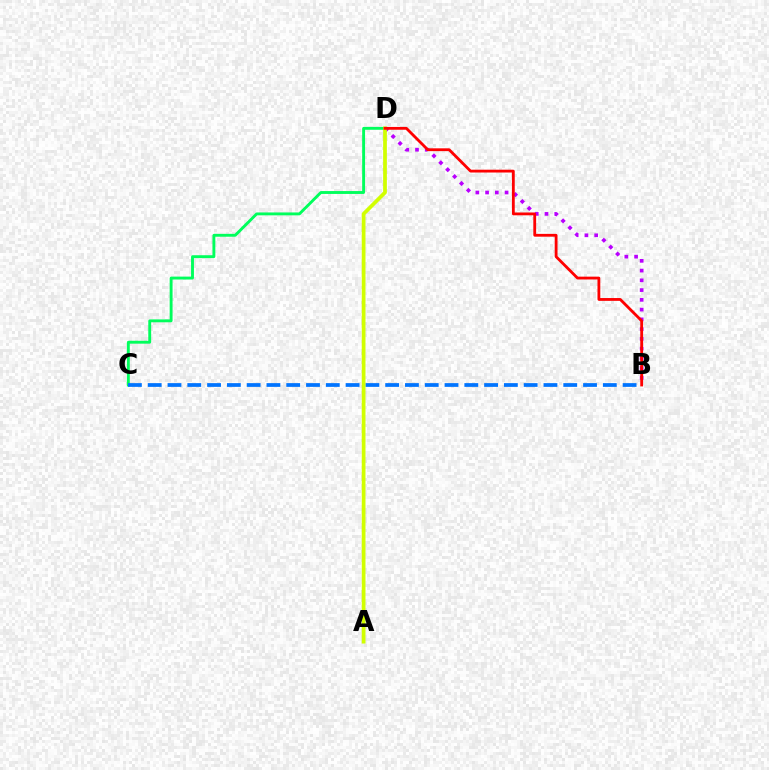{('B', 'D'): [{'color': '#b900ff', 'line_style': 'dotted', 'thickness': 2.65}, {'color': '#ff0000', 'line_style': 'solid', 'thickness': 2.02}], ('C', 'D'): [{'color': '#00ff5c', 'line_style': 'solid', 'thickness': 2.08}], ('B', 'C'): [{'color': '#0074ff', 'line_style': 'dashed', 'thickness': 2.69}], ('A', 'D'): [{'color': '#d1ff00', 'line_style': 'solid', 'thickness': 2.69}]}